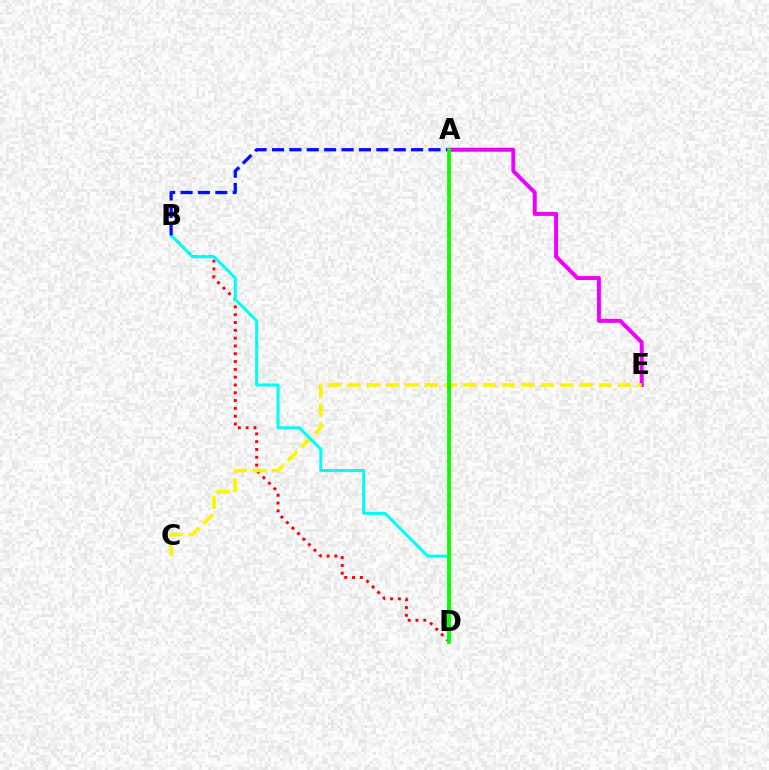{('B', 'D'): [{'color': '#ff0000', 'line_style': 'dotted', 'thickness': 2.12}, {'color': '#00fff6', 'line_style': 'solid', 'thickness': 2.19}], ('A', 'E'): [{'color': '#ee00ff', 'line_style': 'solid', 'thickness': 2.87}], ('C', 'E'): [{'color': '#fcf500', 'line_style': 'dashed', 'thickness': 2.63}], ('A', 'B'): [{'color': '#0010ff', 'line_style': 'dashed', 'thickness': 2.36}], ('A', 'D'): [{'color': '#08ff00', 'line_style': 'solid', 'thickness': 2.72}]}